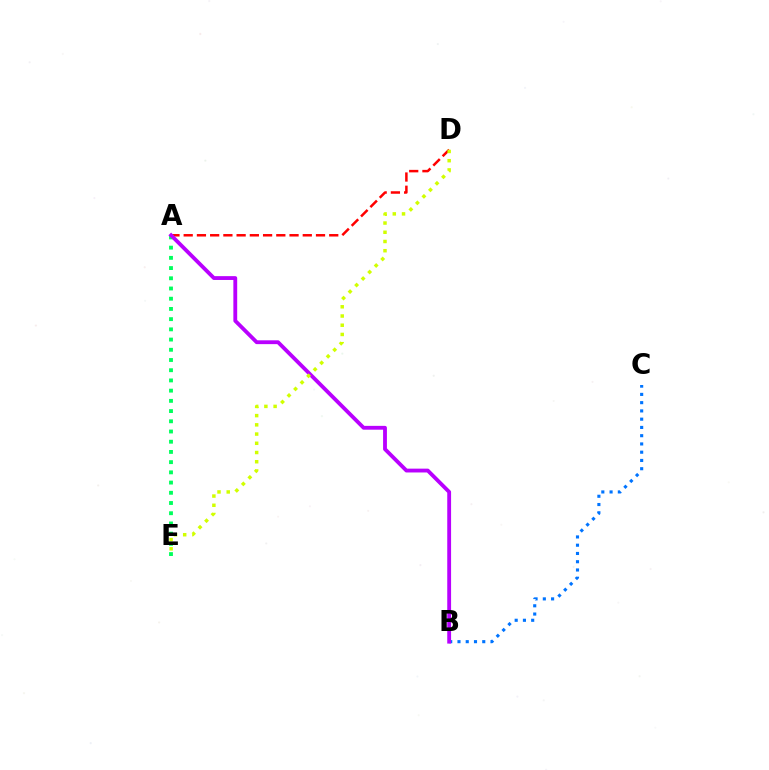{('A', 'E'): [{'color': '#00ff5c', 'line_style': 'dotted', 'thickness': 2.78}], ('B', 'C'): [{'color': '#0074ff', 'line_style': 'dotted', 'thickness': 2.24}], ('A', 'D'): [{'color': '#ff0000', 'line_style': 'dashed', 'thickness': 1.8}], ('A', 'B'): [{'color': '#b900ff', 'line_style': 'solid', 'thickness': 2.76}], ('D', 'E'): [{'color': '#d1ff00', 'line_style': 'dotted', 'thickness': 2.51}]}